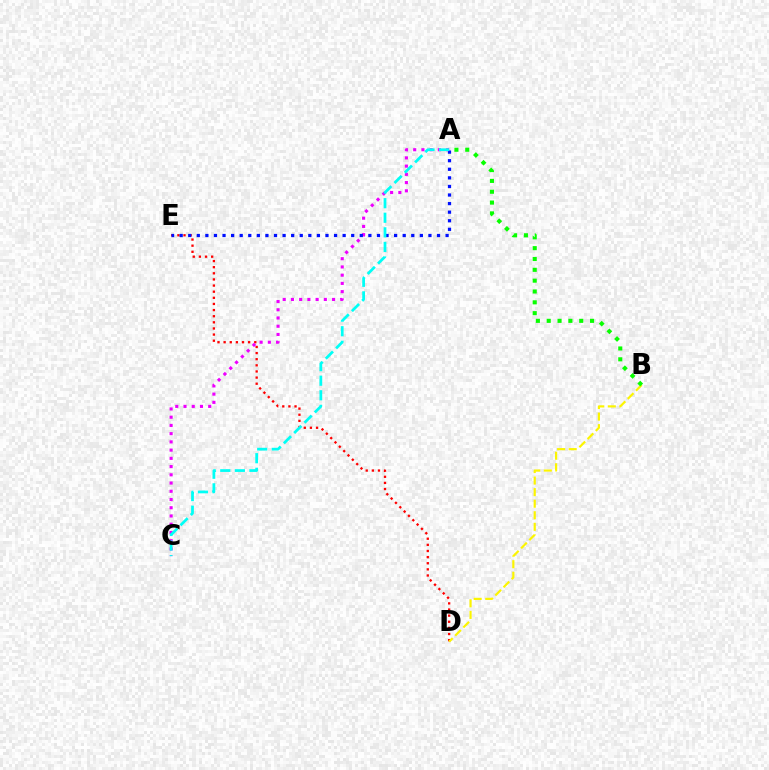{('D', 'E'): [{'color': '#ff0000', 'line_style': 'dotted', 'thickness': 1.66}], ('B', 'D'): [{'color': '#fcf500', 'line_style': 'dashed', 'thickness': 1.57}], ('A', 'B'): [{'color': '#08ff00', 'line_style': 'dotted', 'thickness': 2.94}], ('A', 'C'): [{'color': '#ee00ff', 'line_style': 'dotted', 'thickness': 2.24}, {'color': '#00fff6', 'line_style': 'dashed', 'thickness': 1.98}], ('A', 'E'): [{'color': '#0010ff', 'line_style': 'dotted', 'thickness': 2.33}]}